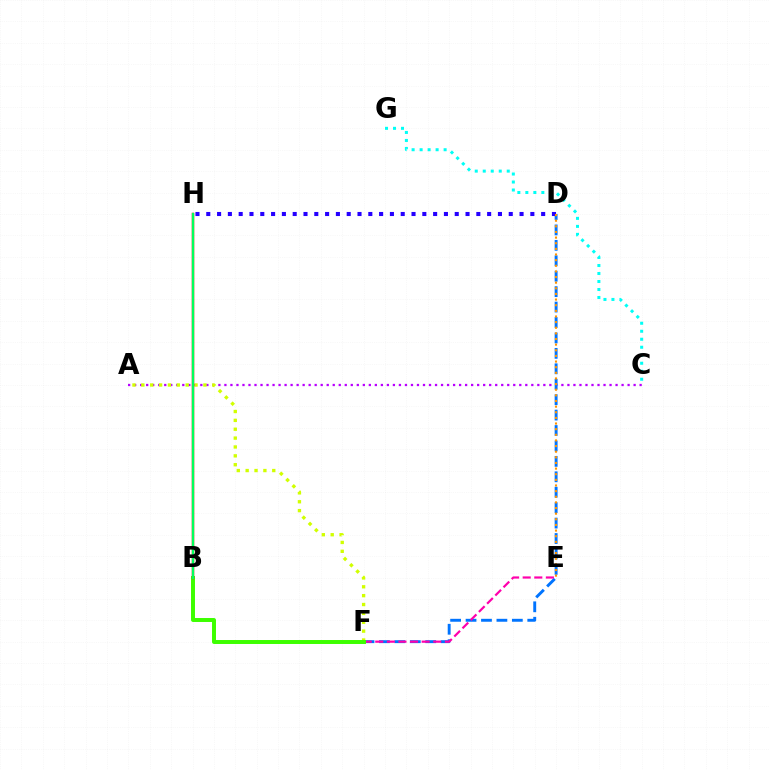{('A', 'C'): [{'color': '#b900ff', 'line_style': 'dotted', 'thickness': 1.63}], ('D', 'F'): [{'color': '#0074ff', 'line_style': 'dashed', 'thickness': 2.1}], ('E', 'F'): [{'color': '#ff00ac', 'line_style': 'dashed', 'thickness': 1.58}], ('A', 'F'): [{'color': '#d1ff00', 'line_style': 'dotted', 'thickness': 2.41}], ('C', 'G'): [{'color': '#00fff6', 'line_style': 'dotted', 'thickness': 2.17}], ('D', 'H'): [{'color': '#2500ff', 'line_style': 'dotted', 'thickness': 2.94}], ('B', 'F'): [{'color': '#3dff00', 'line_style': 'solid', 'thickness': 2.85}], ('D', 'E'): [{'color': '#ff9400', 'line_style': 'dotted', 'thickness': 1.53}], ('B', 'H'): [{'color': '#ff0000', 'line_style': 'solid', 'thickness': 1.77}, {'color': '#00ff5c', 'line_style': 'solid', 'thickness': 1.65}]}